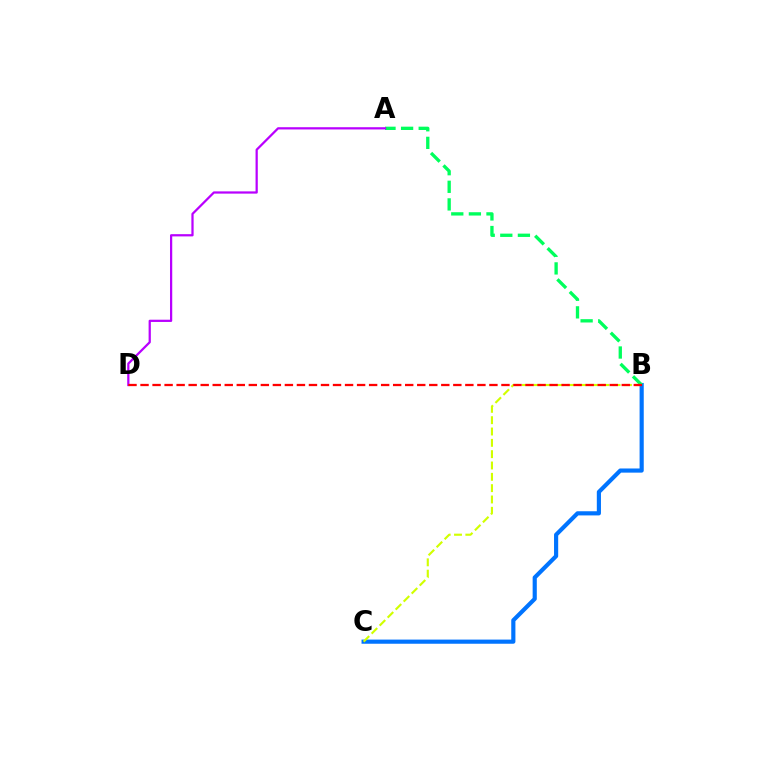{('B', 'C'): [{'color': '#0074ff', 'line_style': 'solid', 'thickness': 2.99}, {'color': '#d1ff00', 'line_style': 'dashed', 'thickness': 1.54}], ('A', 'B'): [{'color': '#00ff5c', 'line_style': 'dashed', 'thickness': 2.39}], ('A', 'D'): [{'color': '#b900ff', 'line_style': 'solid', 'thickness': 1.61}], ('B', 'D'): [{'color': '#ff0000', 'line_style': 'dashed', 'thickness': 1.63}]}